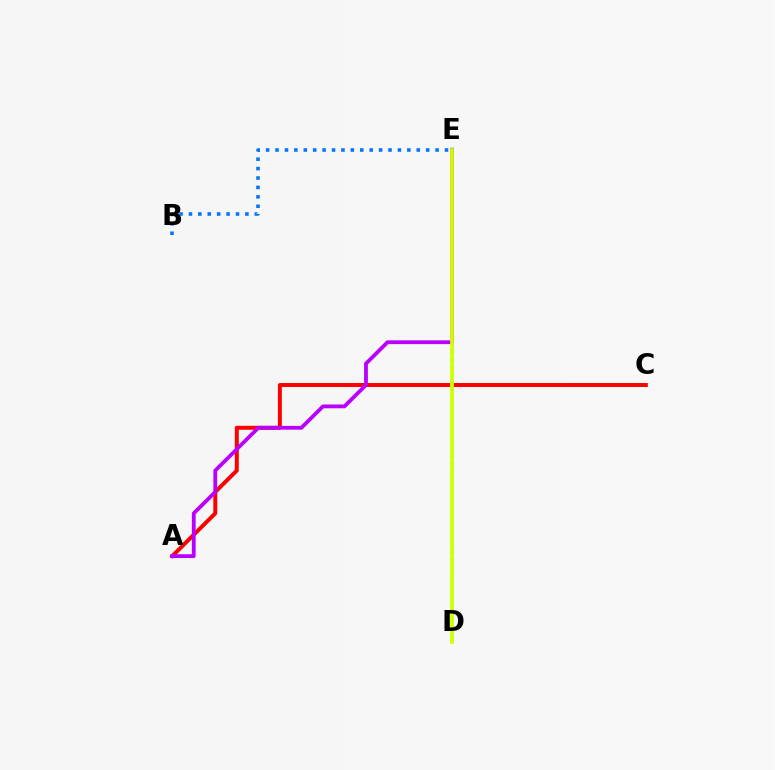{('A', 'C'): [{'color': '#ff0000', 'line_style': 'solid', 'thickness': 2.85}], ('D', 'E'): [{'color': '#00ff5c', 'line_style': 'dotted', 'thickness': 2.01}, {'color': '#d1ff00', 'line_style': 'solid', 'thickness': 2.67}], ('A', 'E'): [{'color': '#b900ff', 'line_style': 'solid', 'thickness': 2.74}], ('B', 'E'): [{'color': '#0074ff', 'line_style': 'dotted', 'thickness': 2.56}]}